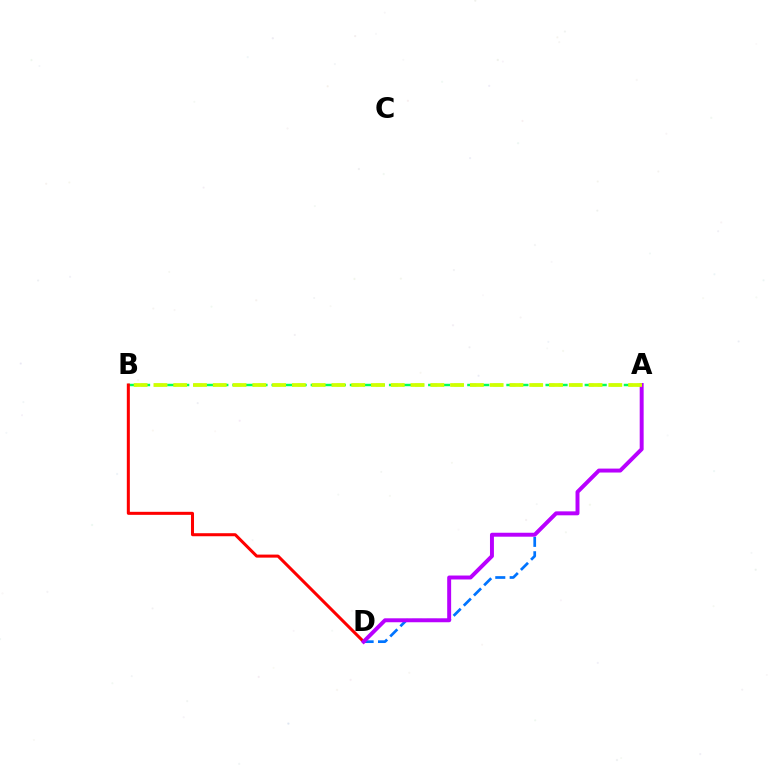{('A', 'B'): [{'color': '#00ff5c', 'line_style': 'dashed', 'thickness': 1.77}, {'color': '#d1ff00', 'line_style': 'dashed', 'thickness': 2.69}], ('A', 'D'): [{'color': '#0074ff', 'line_style': 'dashed', 'thickness': 1.95}, {'color': '#b900ff', 'line_style': 'solid', 'thickness': 2.84}], ('B', 'D'): [{'color': '#ff0000', 'line_style': 'solid', 'thickness': 2.18}]}